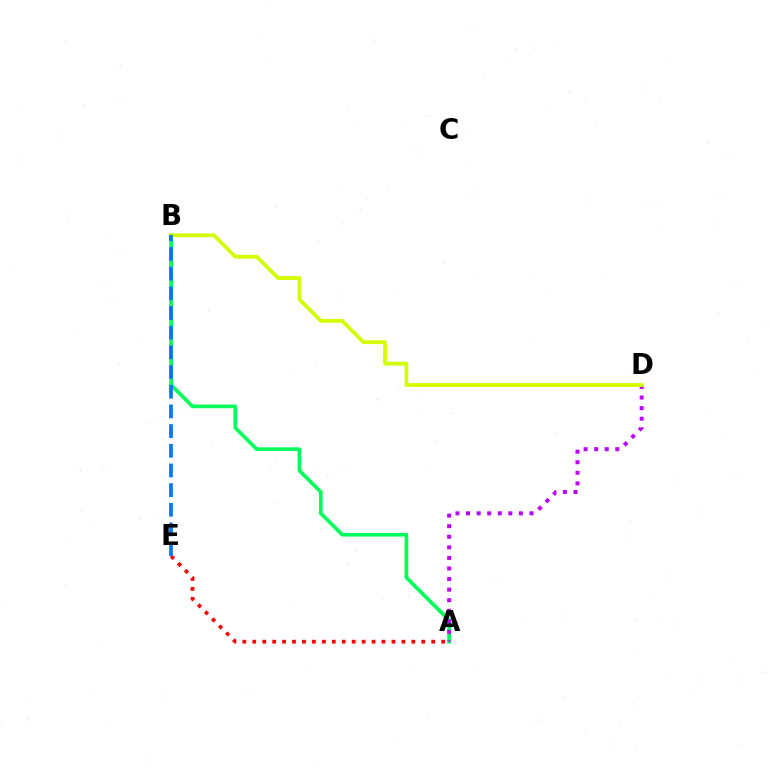{('A', 'B'): [{'color': '#00ff5c', 'line_style': 'solid', 'thickness': 2.67}], ('A', 'D'): [{'color': '#b900ff', 'line_style': 'dotted', 'thickness': 2.87}], ('A', 'E'): [{'color': '#ff0000', 'line_style': 'dotted', 'thickness': 2.7}], ('B', 'D'): [{'color': '#d1ff00', 'line_style': 'solid', 'thickness': 2.72}], ('B', 'E'): [{'color': '#0074ff', 'line_style': 'dashed', 'thickness': 2.67}]}